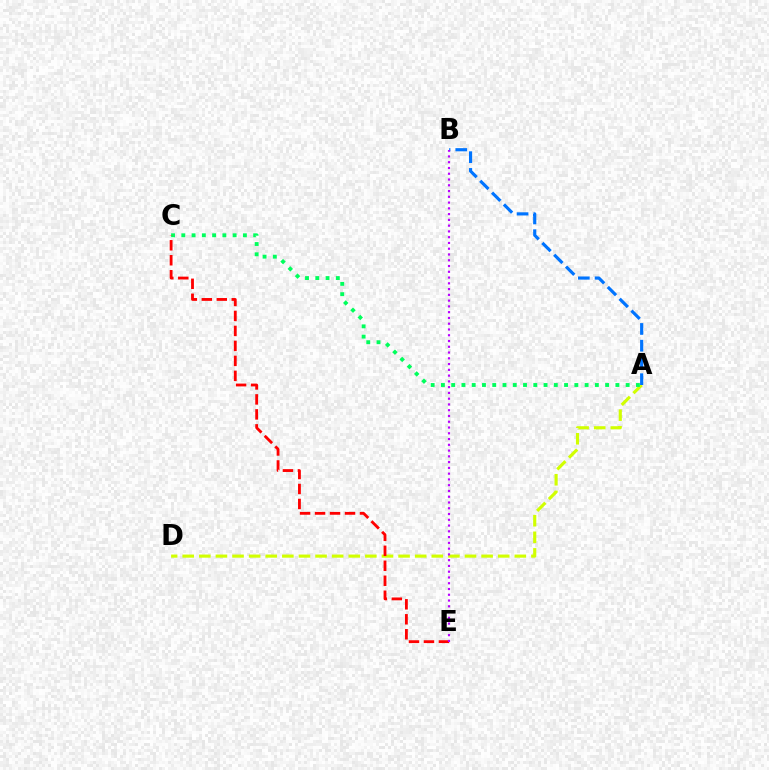{('A', 'D'): [{'color': '#d1ff00', 'line_style': 'dashed', 'thickness': 2.26}], ('A', 'B'): [{'color': '#0074ff', 'line_style': 'dashed', 'thickness': 2.27}], ('A', 'C'): [{'color': '#00ff5c', 'line_style': 'dotted', 'thickness': 2.79}], ('C', 'E'): [{'color': '#ff0000', 'line_style': 'dashed', 'thickness': 2.04}], ('B', 'E'): [{'color': '#b900ff', 'line_style': 'dotted', 'thickness': 1.57}]}